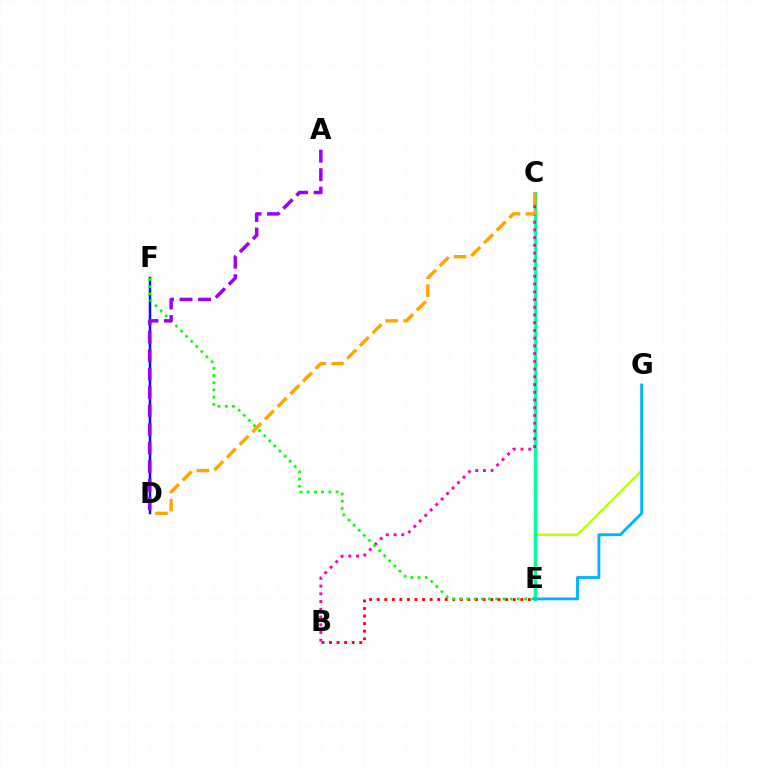{('E', 'G'): [{'color': '#b3ff00', 'line_style': 'solid', 'thickness': 1.56}, {'color': '#00b5ff', 'line_style': 'solid', 'thickness': 2.07}], ('B', 'E'): [{'color': '#ff0000', 'line_style': 'dotted', 'thickness': 2.05}], ('D', 'F'): [{'color': '#0010ff', 'line_style': 'solid', 'thickness': 1.79}], ('C', 'E'): [{'color': '#00ff9d', 'line_style': 'solid', 'thickness': 2.39}], ('B', 'C'): [{'color': '#ff00bd', 'line_style': 'dotted', 'thickness': 2.1}], ('C', 'D'): [{'color': '#ffa500', 'line_style': 'dashed', 'thickness': 2.43}], ('E', 'F'): [{'color': '#08ff00', 'line_style': 'dotted', 'thickness': 1.96}], ('A', 'D'): [{'color': '#9b00ff', 'line_style': 'dashed', 'thickness': 2.51}]}